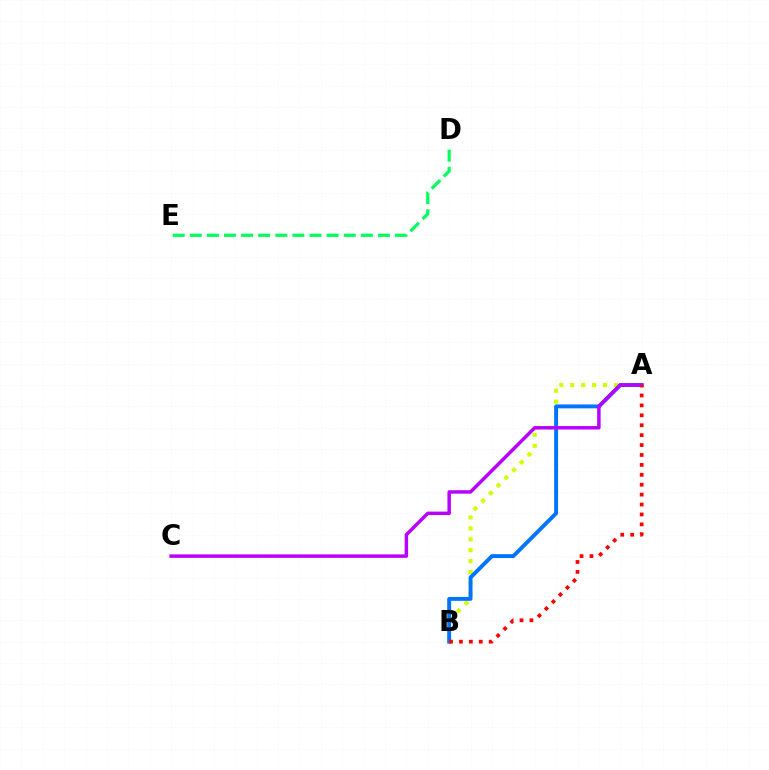{('D', 'E'): [{'color': '#00ff5c', 'line_style': 'dashed', 'thickness': 2.32}], ('A', 'B'): [{'color': '#d1ff00', 'line_style': 'dotted', 'thickness': 2.97}, {'color': '#0074ff', 'line_style': 'solid', 'thickness': 2.81}, {'color': '#ff0000', 'line_style': 'dotted', 'thickness': 2.69}], ('A', 'C'): [{'color': '#b900ff', 'line_style': 'solid', 'thickness': 2.49}]}